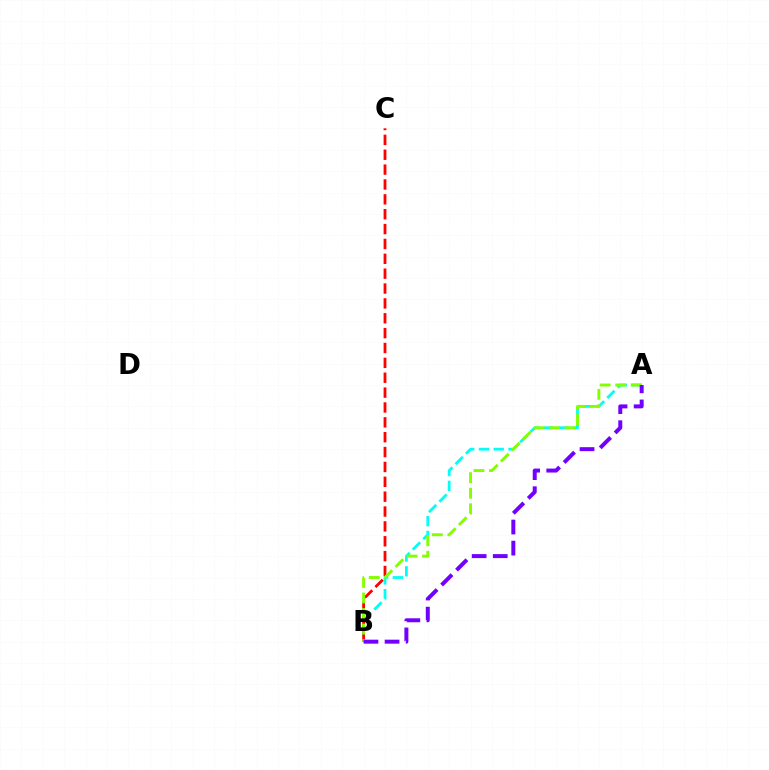{('A', 'B'): [{'color': '#00fff6', 'line_style': 'dashed', 'thickness': 2.0}, {'color': '#84ff00', 'line_style': 'dashed', 'thickness': 2.11}, {'color': '#7200ff', 'line_style': 'dashed', 'thickness': 2.86}], ('B', 'C'): [{'color': '#ff0000', 'line_style': 'dashed', 'thickness': 2.02}]}